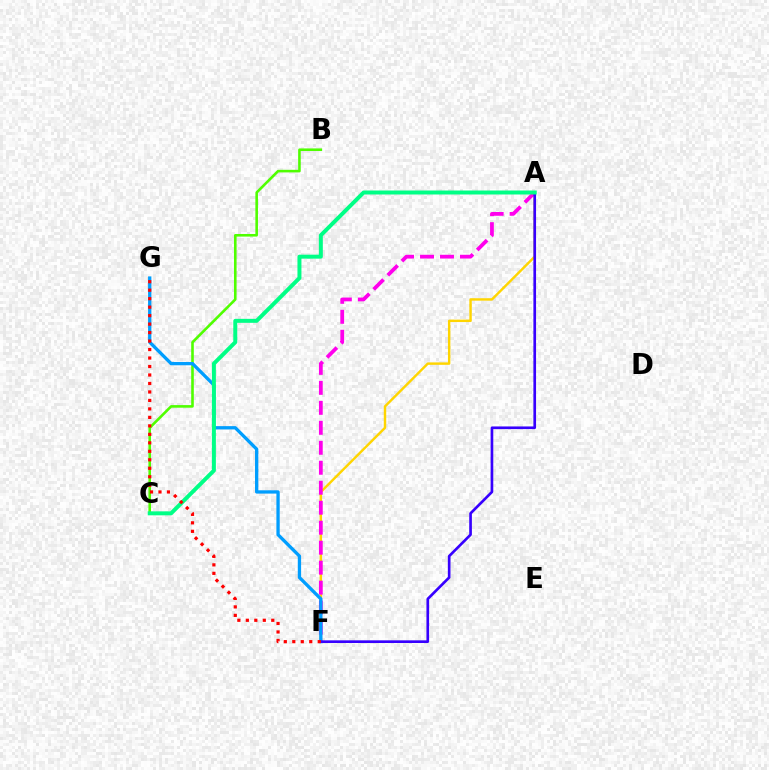{('B', 'C'): [{'color': '#4fff00', 'line_style': 'solid', 'thickness': 1.87}], ('A', 'F'): [{'color': '#ffd500', 'line_style': 'solid', 'thickness': 1.75}, {'color': '#ff00ed', 'line_style': 'dashed', 'thickness': 2.71}, {'color': '#3700ff', 'line_style': 'solid', 'thickness': 1.92}], ('F', 'G'): [{'color': '#009eff', 'line_style': 'solid', 'thickness': 2.38}, {'color': '#ff0000', 'line_style': 'dotted', 'thickness': 2.3}], ('A', 'C'): [{'color': '#00ff86', 'line_style': 'solid', 'thickness': 2.86}]}